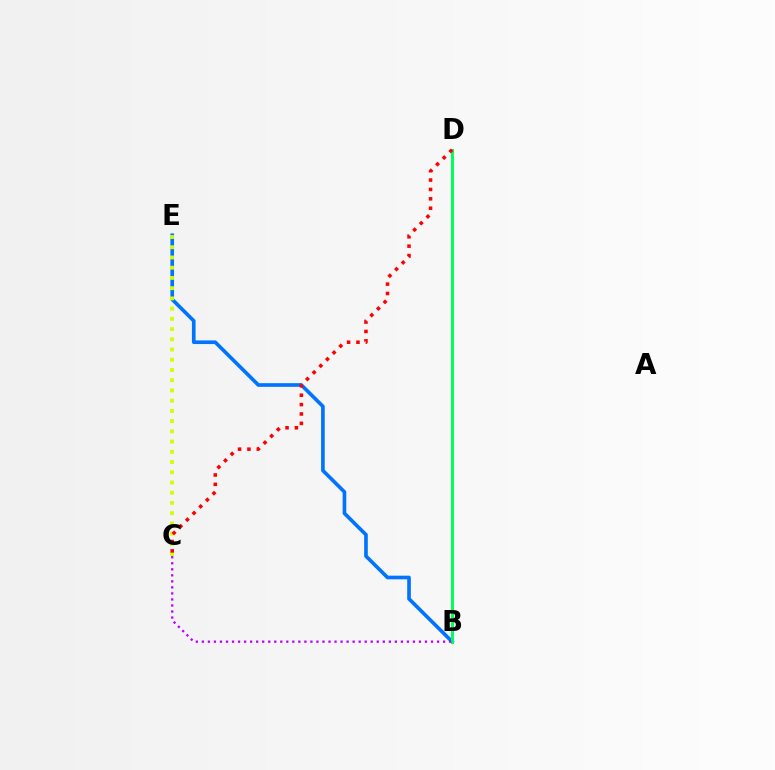{('B', 'E'): [{'color': '#0074ff', 'line_style': 'solid', 'thickness': 2.63}], ('C', 'E'): [{'color': '#d1ff00', 'line_style': 'dotted', 'thickness': 2.78}], ('B', 'D'): [{'color': '#00ff5c', 'line_style': 'solid', 'thickness': 2.12}], ('C', 'D'): [{'color': '#ff0000', 'line_style': 'dotted', 'thickness': 2.55}], ('B', 'C'): [{'color': '#b900ff', 'line_style': 'dotted', 'thickness': 1.64}]}